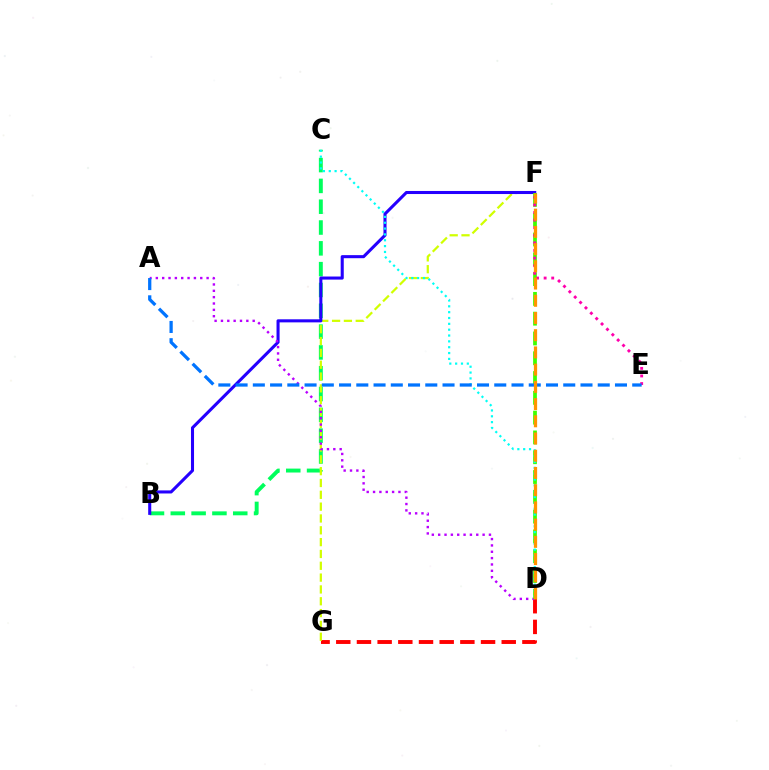{('D', 'G'): [{'color': '#ff0000', 'line_style': 'dashed', 'thickness': 2.81}], ('B', 'C'): [{'color': '#00ff5c', 'line_style': 'dashed', 'thickness': 2.83}], ('F', 'G'): [{'color': '#d1ff00', 'line_style': 'dashed', 'thickness': 1.61}], ('B', 'F'): [{'color': '#2500ff', 'line_style': 'solid', 'thickness': 2.21}], ('A', 'D'): [{'color': '#b900ff', 'line_style': 'dotted', 'thickness': 1.72}], ('D', 'F'): [{'color': '#3dff00', 'line_style': 'dashed', 'thickness': 2.69}, {'color': '#ff9400', 'line_style': 'dashed', 'thickness': 2.34}], ('C', 'D'): [{'color': '#00fff6', 'line_style': 'dotted', 'thickness': 1.59}], ('E', 'F'): [{'color': '#ff00ac', 'line_style': 'dotted', 'thickness': 2.06}], ('A', 'E'): [{'color': '#0074ff', 'line_style': 'dashed', 'thickness': 2.34}]}